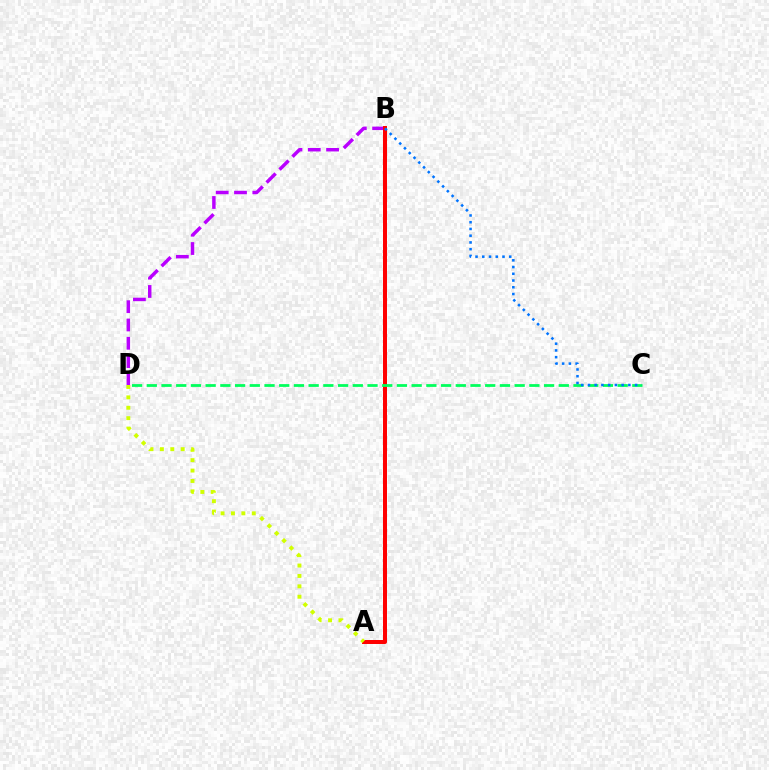{('B', 'D'): [{'color': '#b900ff', 'line_style': 'dashed', 'thickness': 2.49}], ('A', 'B'): [{'color': '#ff0000', 'line_style': 'solid', 'thickness': 2.88}], ('C', 'D'): [{'color': '#00ff5c', 'line_style': 'dashed', 'thickness': 2.0}], ('A', 'D'): [{'color': '#d1ff00', 'line_style': 'dotted', 'thickness': 2.83}], ('B', 'C'): [{'color': '#0074ff', 'line_style': 'dotted', 'thickness': 1.83}]}